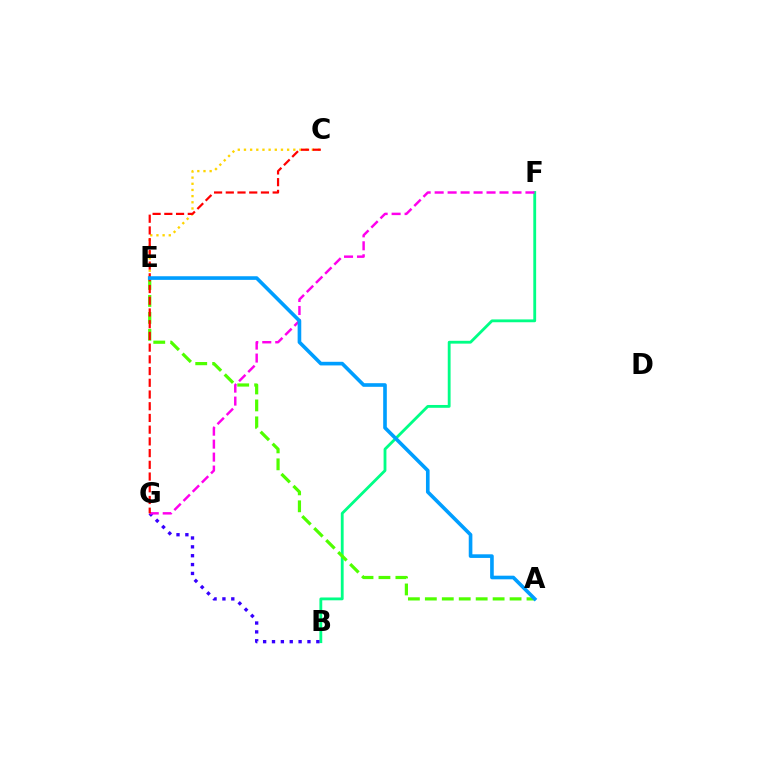{('B', 'F'): [{'color': '#00ff86', 'line_style': 'solid', 'thickness': 2.04}], ('C', 'E'): [{'color': '#ffd500', 'line_style': 'dotted', 'thickness': 1.68}], ('A', 'E'): [{'color': '#4fff00', 'line_style': 'dashed', 'thickness': 2.3}, {'color': '#009eff', 'line_style': 'solid', 'thickness': 2.61}], ('B', 'G'): [{'color': '#3700ff', 'line_style': 'dotted', 'thickness': 2.41}], ('F', 'G'): [{'color': '#ff00ed', 'line_style': 'dashed', 'thickness': 1.76}], ('C', 'G'): [{'color': '#ff0000', 'line_style': 'dashed', 'thickness': 1.59}]}